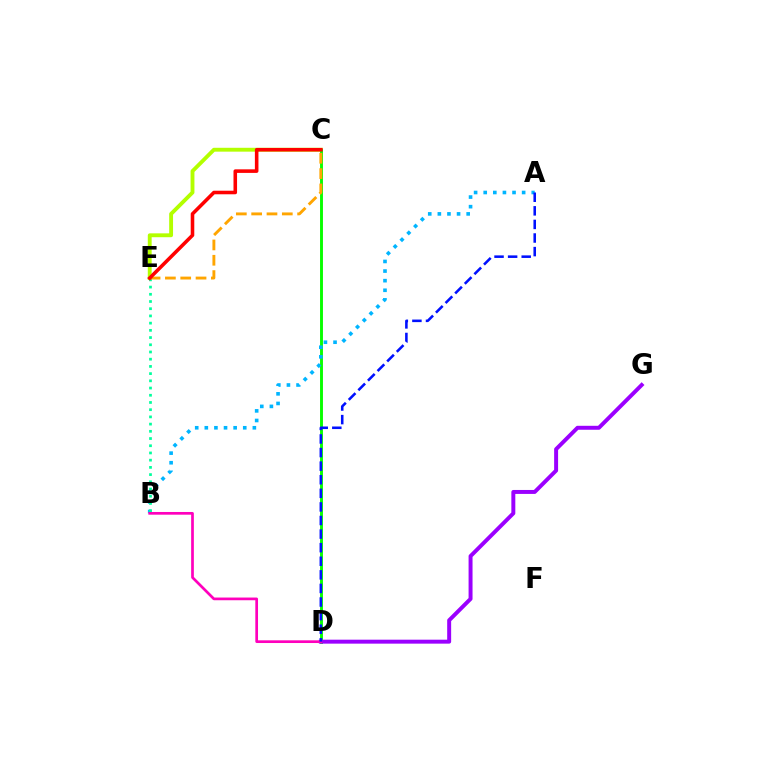{('C', 'E'): [{'color': '#b3ff00', 'line_style': 'solid', 'thickness': 2.78}, {'color': '#ffa500', 'line_style': 'dashed', 'thickness': 2.08}, {'color': '#ff0000', 'line_style': 'solid', 'thickness': 2.57}], ('C', 'D'): [{'color': '#08ff00', 'line_style': 'solid', 'thickness': 2.09}], ('D', 'G'): [{'color': '#9b00ff', 'line_style': 'solid', 'thickness': 2.85}], ('A', 'B'): [{'color': '#00b5ff', 'line_style': 'dotted', 'thickness': 2.61}], ('B', 'D'): [{'color': '#ff00bd', 'line_style': 'solid', 'thickness': 1.95}], ('B', 'E'): [{'color': '#00ff9d', 'line_style': 'dotted', 'thickness': 1.96}], ('A', 'D'): [{'color': '#0010ff', 'line_style': 'dashed', 'thickness': 1.85}]}